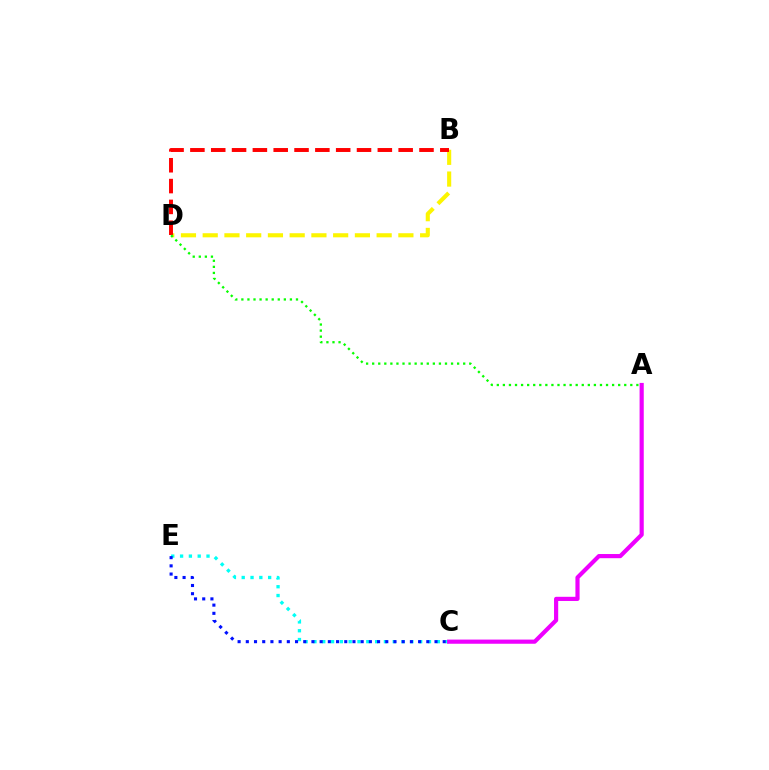{('C', 'E'): [{'color': '#00fff6', 'line_style': 'dotted', 'thickness': 2.39}, {'color': '#0010ff', 'line_style': 'dotted', 'thickness': 2.23}], ('A', 'C'): [{'color': '#ee00ff', 'line_style': 'solid', 'thickness': 3.0}], ('B', 'D'): [{'color': '#fcf500', 'line_style': 'dashed', 'thickness': 2.95}, {'color': '#ff0000', 'line_style': 'dashed', 'thickness': 2.83}], ('A', 'D'): [{'color': '#08ff00', 'line_style': 'dotted', 'thickness': 1.65}]}